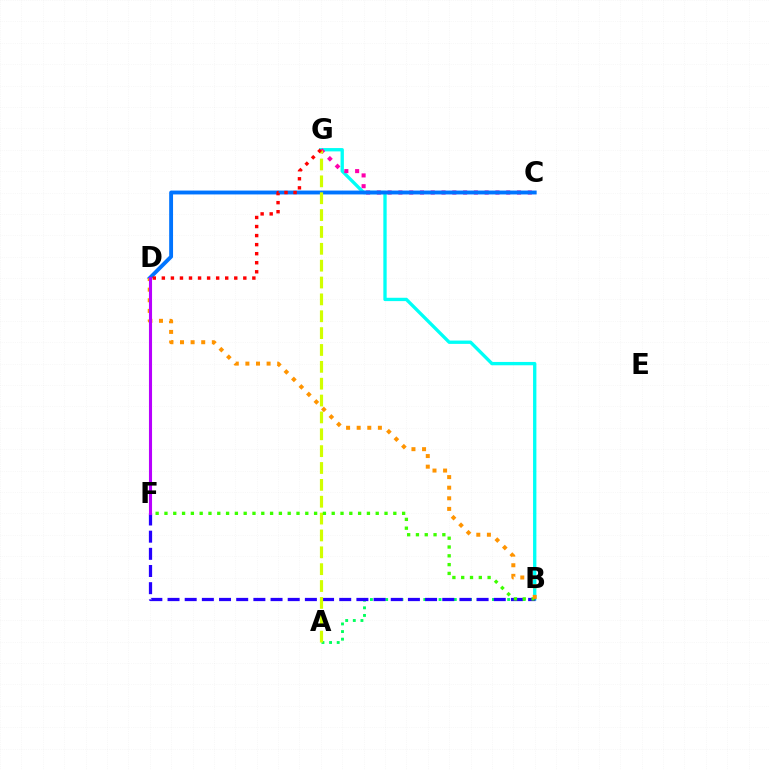{('B', 'G'): [{'color': '#00fff6', 'line_style': 'solid', 'thickness': 2.4}], ('A', 'B'): [{'color': '#00ff5c', 'line_style': 'dotted', 'thickness': 2.07}], ('C', 'G'): [{'color': '#ff00ac', 'line_style': 'dotted', 'thickness': 2.93}], ('B', 'F'): [{'color': '#2500ff', 'line_style': 'dashed', 'thickness': 2.33}, {'color': '#3dff00', 'line_style': 'dotted', 'thickness': 2.39}], ('C', 'D'): [{'color': '#0074ff', 'line_style': 'solid', 'thickness': 2.79}], ('A', 'G'): [{'color': '#d1ff00', 'line_style': 'dashed', 'thickness': 2.29}], ('B', 'D'): [{'color': '#ff9400', 'line_style': 'dotted', 'thickness': 2.88}], ('D', 'F'): [{'color': '#b900ff', 'line_style': 'solid', 'thickness': 2.22}], ('D', 'G'): [{'color': '#ff0000', 'line_style': 'dotted', 'thickness': 2.46}]}